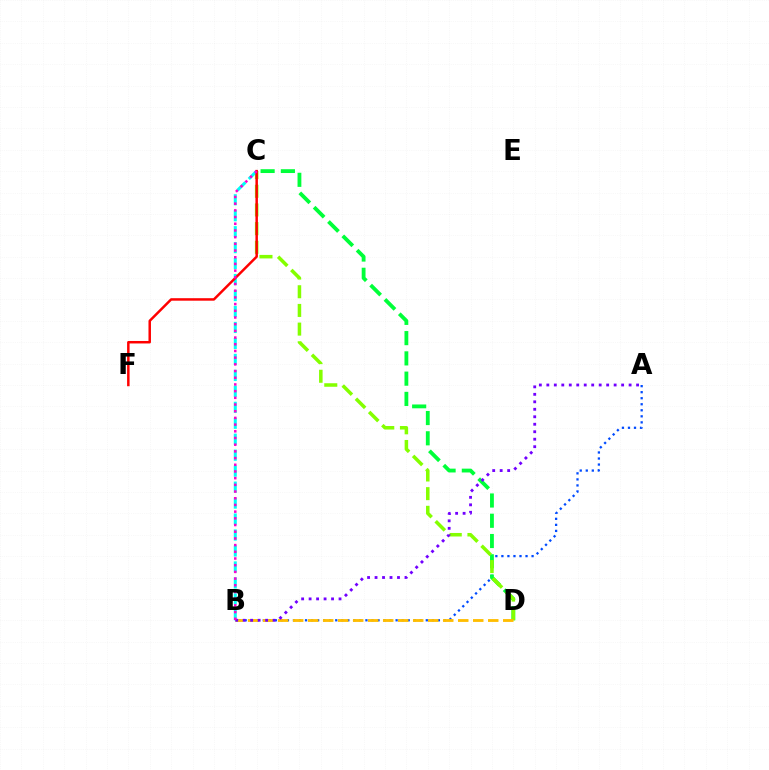{('A', 'B'): [{'color': '#004bff', 'line_style': 'dotted', 'thickness': 1.64}, {'color': '#7200ff', 'line_style': 'dotted', 'thickness': 2.03}], ('C', 'D'): [{'color': '#00ff39', 'line_style': 'dashed', 'thickness': 2.75}, {'color': '#84ff00', 'line_style': 'dashed', 'thickness': 2.54}], ('B', 'C'): [{'color': '#00fff6', 'line_style': 'dashed', 'thickness': 2.17}, {'color': '#ff00cf', 'line_style': 'dotted', 'thickness': 1.82}], ('B', 'D'): [{'color': '#ffbd00', 'line_style': 'dashed', 'thickness': 2.04}], ('C', 'F'): [{'color': '#ff0000', 'line_style': 'solid', 'thickness': 1.79}]}